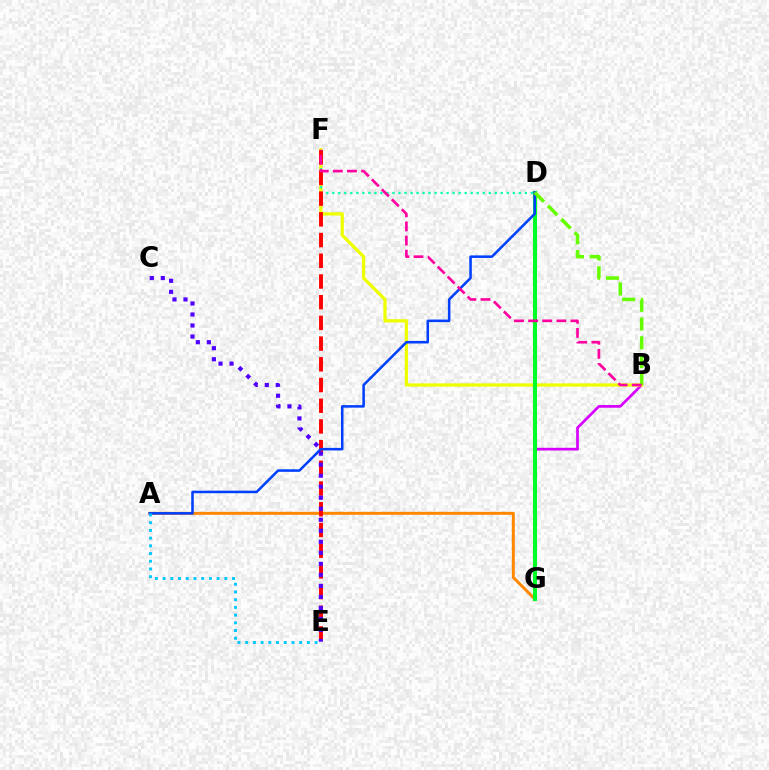{('B', 'G'): [{'color': '#d600ff', 'line_style': 'solid', 'thickness': 1.95}], ('B', 'F'): [{'color': '#eeff00', 'line_style': 'solid', 'thickness': 2.34}, {'color': '#ff00a0', 'line_style': 'dashed', 'thickness': 1.92}], ('A', 'G'): [{'color': '#ff8800', 'line_style': 'solid', 'thickness': 2.13}], ('D', 'F'): [{'color': '#00ffaf', 'line_style': 'dotted', 'thickness': 1.63}], ('E', 'F'): [{'color': '#ff0000', 'line_style': 'dashed', 'thickness': 2.81}], ('D', 'G'): [{'color': '#00ff27', 'line_style': 'solid', 'thickness': 2.92}], ('A', 'D'): [{'color': '#003fff', 'line_style': 'solid', 'thickness': 1.83}], ('C', 'E'): [{'color': '#4f00ff', 'line_style': 'dotted', 'thickness': 2.99}], ('B', 'D'): [{'color': '#66ff00', 'line_style': 'dashed', 'thickness': 2.55}], ('A', 'E'): [{'color': '#00c7ff', 'line_style': 'dotted', 'thickness': 2.1}]}